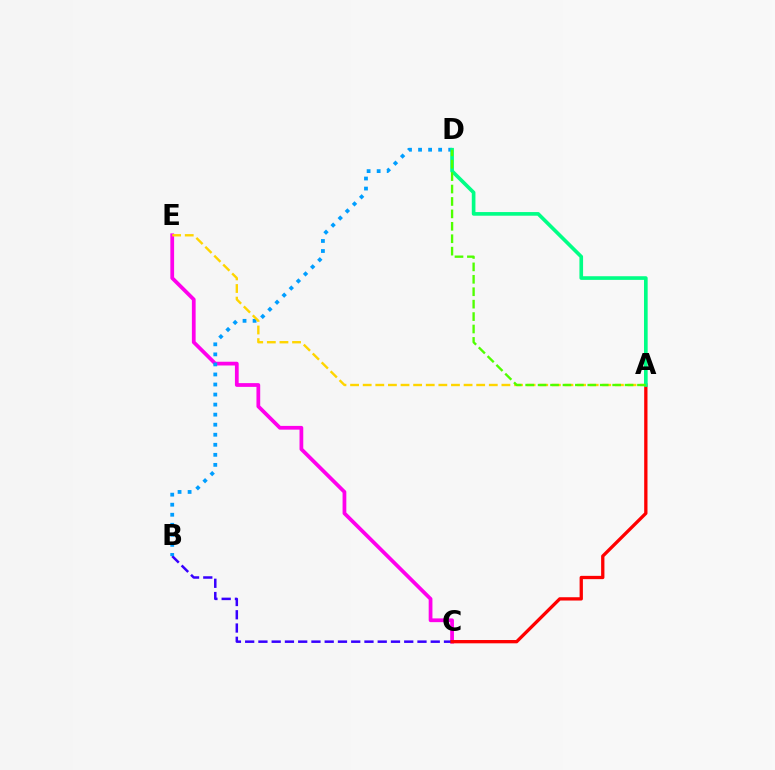{('C', 'E'): [{'color': '#ff00ed', 'line_style': 'solid', 'thickness': 2.7}], ('B', 'C'): [{'color': '#3700ff', 'line_style': 'dashed', 'thickness': 1.8}], ('B', 'D'): [{'color': '#009eff', 'line_style': 'dotted', 'thickness': 2.73}], ('A', 'C'): [{'color': '#ff0000', 'line_style': 'solid', 'thickness': 2.38}], ('A', 'E'): [{'color': '#ffd500', 'line_style': 'dashed', 'thickness': 1.71}], ('A', 'D'): [{'color': '#00ff86', 'line_style': 'solid', 'thickness': 2.63}, {'color': '#4fff00', 'line_style': 'dashed', 'thickness': 1.69}]}